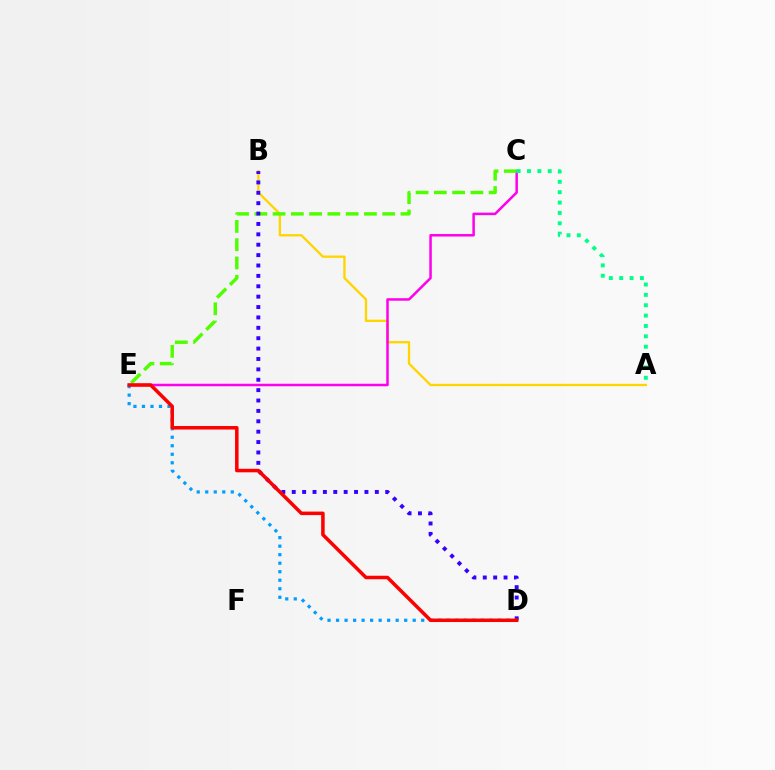{('A', 'B'): [{'color': '#ffd500', 'line_style': 'solid', 'thickness': 1.68}], ('C', 'E'): [{'color': '#ff00ed', 'line_style': 'solid', 'thickness': 1.8}, {'color': '#4fff00', 'line_style': 'dashed', 'thickness': 2.48}], ('B', 'D'): [{'color': '#3700ff', 'line_style': 'dotted', 'thickness': 2.82}], ('D', 'E'): [{'color': '#009eff', 'line_style': 'dotted', 'thickness': 2.31}, {'color': '#ff0000', 'line_style': 'solid', 'thickness': 2.53}], ('A', 'C'): [{'color': '#00ff86', 'line_style': 'dotted', 'thickness': 2.82}]}